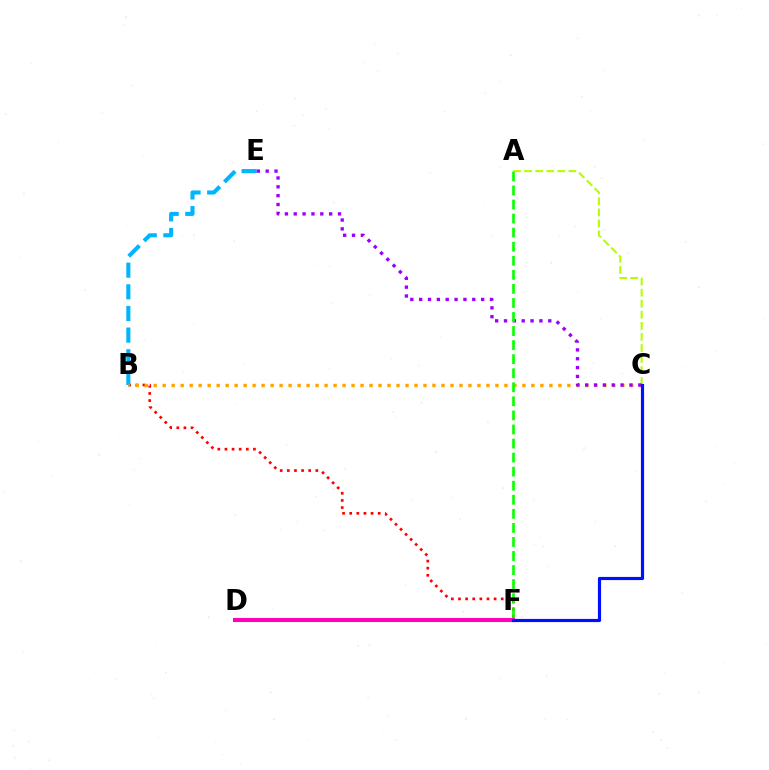{('D', 'F'): [{'color': '#00ff9d', 'line_style': 'dotted', 'thickness': 2.22}, {'color': '#ff00bd', 'line_style': 'solid', 'thickness': 2.93}], ('A', 'C'): [{'color': '#b3ff00', 'line_style': 'dashed', 'thickness': 1.5}], ('B', 'F'): [{'color': '#ff0000', 'line_style': 'dotted', 'thickness': 1.94}], ('B', 'E'): [{'color': '#00b5ff', 'line_style': 'dashed', 'thickness': 2.94}], ('B', 'C'): [{'color': '#ffa500', 'line_style': 'dotted', 'thickness': 2.44}], ('C', 'E'): [{'color': '#9b00ff', 'line_style': 'dotted', 'thickness': 2.41}], ('A', 'F'): [{'color': '#08ff00', 'line_style': 'dashed', 'thickness': 1.91}], ('C', 'F'): [{'color': '#0010ff', 'line_style': 'solid', 'thickness': 2.28}]}